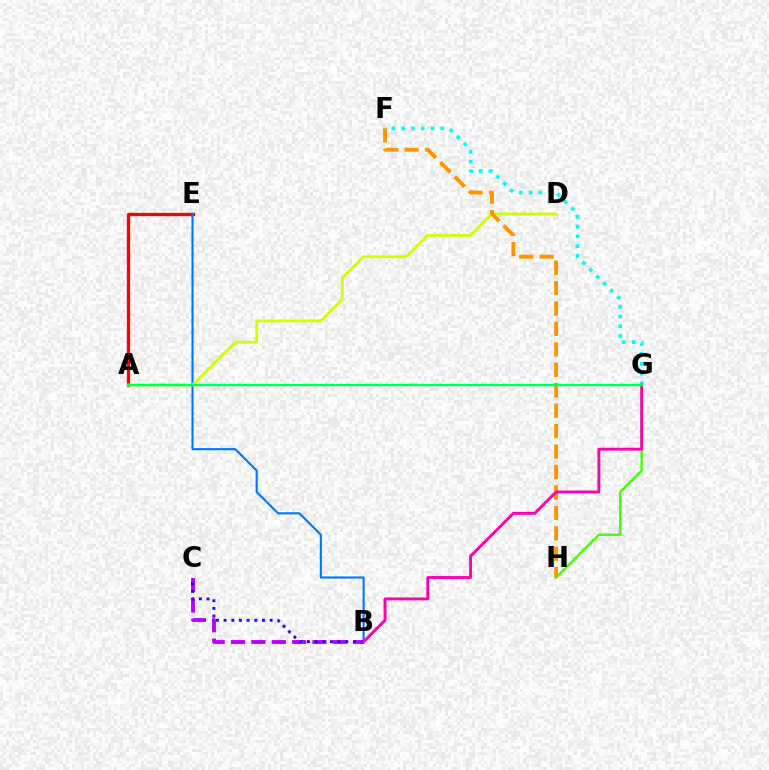{('B', 'C'): [{'color': '#b900ff', 'line_style': 'dashed', 'thickness': 2.77}, {'color': '#2500ff', 'line_style': 'dotted', 'thickness': 2.09}], ('G', 'H'): [{'color': '#3dff00', 'line_style': 'solid', 'thickness': 1.7}], ('A', 'E'): [{'color': '#ff0000', 'line_style': 'solid', 'thickness': 2.37}], ('B', 'E'): [{'color': '#0074ff', 'line_style': 'solid', 'thickness': 1.51}], ('F', 'G'): [{'color': '#00fff6', 'line_style': 'dotted', 'thickness': 2.66}], ('A', 'D'): [{'color': '#d1ff00', 'line_style': 'solid', 'thickness': 2.02}], ('F', 'H'): [{'color': '#ff9400', 'line_style': 'dashed', 'thickness': 2.78}], ('B', 'G'): [{'color': '#ff00ac', 'line_style': 'solid', 'thickness': 2.08}], ('A', 'G'): [{'color': '#00ff5c', 'line_style': 'solid', 'thickness': 1.73}]}